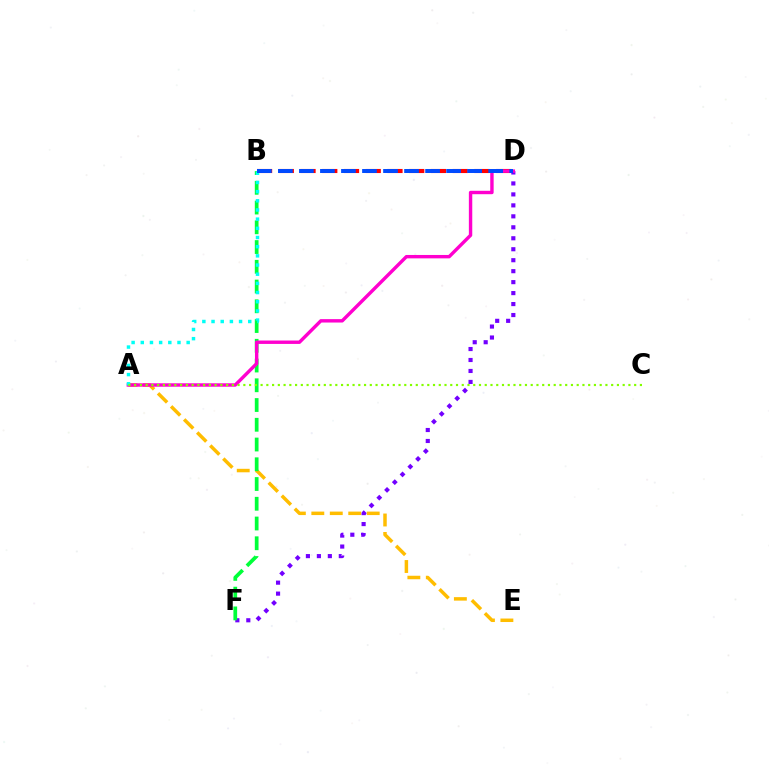{('A', 'E'): [{'color': '#ffbd00', 'line_style': 'dashed', 'thickness': 2.51}], ('B', 'D'): [{'color': '#ff0000', 'line_style': 'dashed', 'thickness': 2.95}, {'color': '#004bff', 'line_style': 'dashed', 'thickness': 2.86}], ('D', 'F'): [{'color': '#7200ff', 'line_style': 'dotted', 'thickness': 2.98}], ('B', 'F'): [{'color': '#00ff39', 'line_style': 'dashed', 'thickness': 2.68}], ('A', 'D'): [{'color': '#ff00cf', 'line_style': 'solid', 'thickness': 2.45}], ('A', 'B'): [{'color': '#00fff6', 'line_style': 'dotted', 'thickness': 2.49}], ('A', 'C'): [{'color': '#84ff00', 'line_style': 'dotted', 'thickness': 1.56}]}